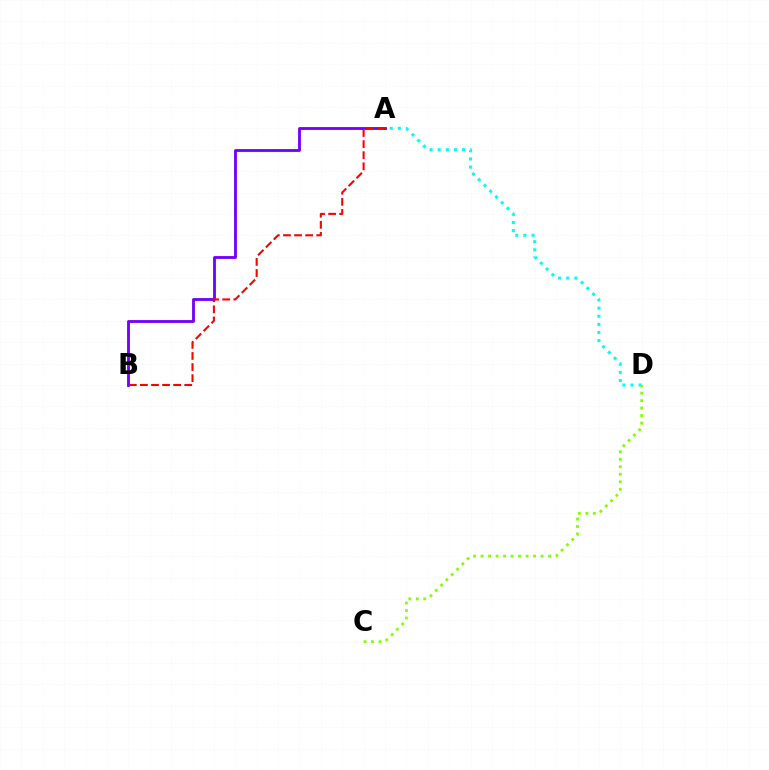{('A', 'B'): [{'color': '#7200ff', 'line_style': 'solid', 'thickness': 2.04}, {'color': '#ff0000', 'line_style': 'dashed', 'thickness': 1.51}], ('A', 'D'): [{'color': '#00fff6', 'line_style': 'dotted', 'thickness': 2.21}], ('C', 'D'): [{'color': '#84ff00', 'line_style': 'dotted', 'thickness': 2.04}]}